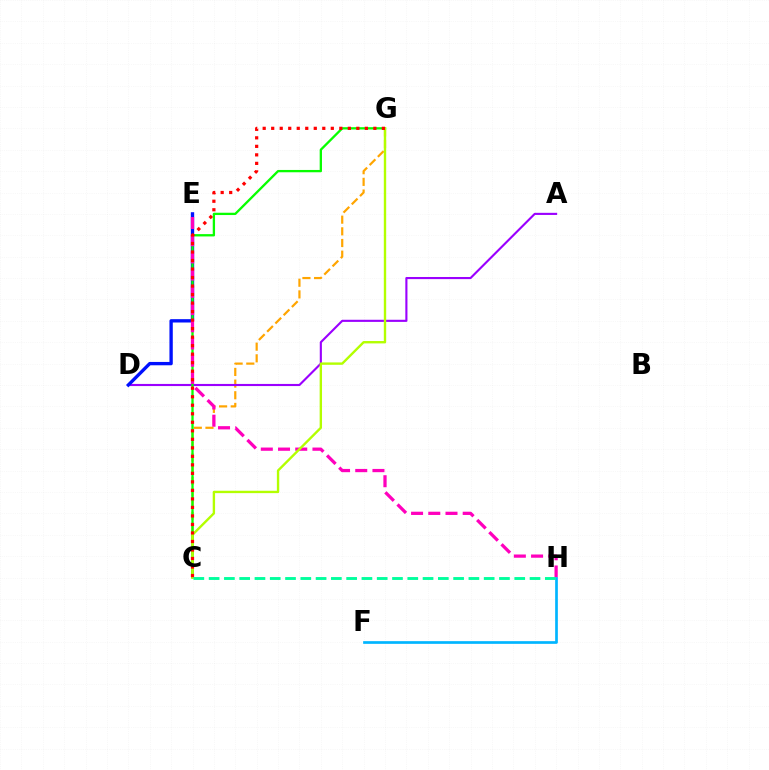{('C', 'G'): [{'color': '#ffa500', 'line_style': 'dashed', 'thickness': 1.58}, {'color': '#08ff00', 'line_style': 'solid', 'thickness': 1.66}, {'color': '#b3ff00', 'line_style': 'solid', 'thickness': 1.71}, {'color': '#ff0000', 'line_style': 'dotted', 'thickness': 2.31}], ('A', 'D'): [{'color': '#9b00ff', 'line_style': 'solid', 'thickness': 1.53}], ('D', 'E'): [{'color': '#0010ff', 'line_style': 'solid', 'thickness': 2.4}], ('E', 'H'): [{'color': '#ff00bd', 'line_style': 'dashed', 'thickness': 2.34}], ('F', 'H'): [{'color': '#00b5ff', 'line_style': 'solid', 'thickness': 1.94}], ('C', 'H'): [{'color': '#00ff9d', 'line_style': 'dashed', 'thickness': 2.08}]}